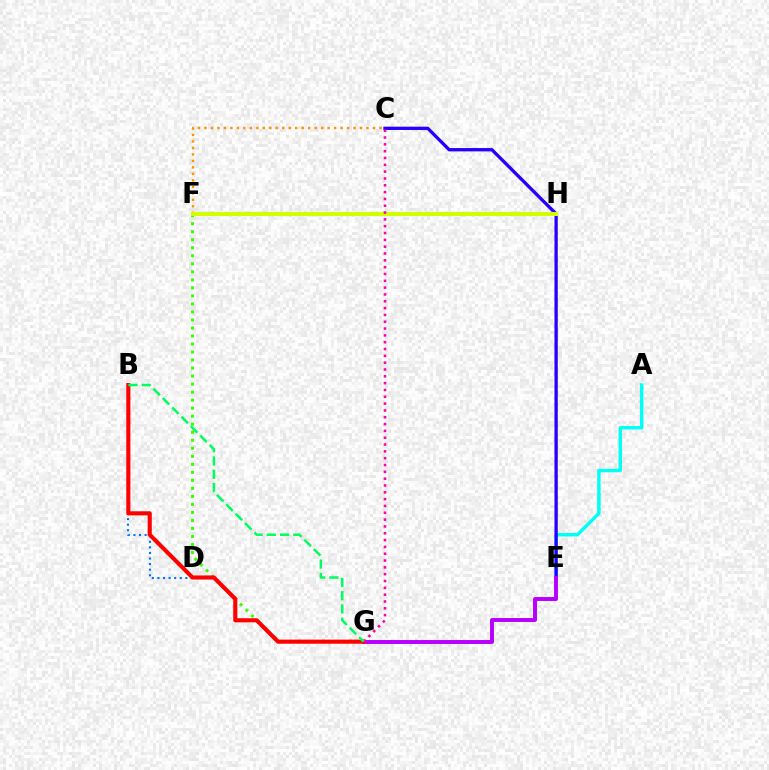{('C', 'F'): [{'color': '#ff9400', 'line_style': 'dotted', 'thickness': 1.76}], ('F', 'G'): [{'color': '#3dff00', 'line_style': 'dotted', 'thickness': 2.18}], ('B', 'D'): [{'color': '#0074ff', 'line_style': 'dotted', 'thickness': 1.52}], ('A', 'E'): [{'color': '#00fff6', 'line_style': 'solid', 'thickness': 2.47}], ('C', 'E'): [{'color': '#2500ff', 'line_style': 'solid', 'thickness': 2.38}], ('E', 'G'): [{'color': '#b900ff', 'line_style': 'solid', 'thickness': 2.85}], ('B', 'G'): [{'color': '#ff0000', 'line_style': 'solid', 'thickness': 2.96}, {'color': '#00ff5c', 'line_style': 'dashed', 'thickness': 1.8}], ('F', 'H'): [{'color': '#d1ff00', 'line_style': 'solid', 'thickness': 2.92}], ('C', 'G'): [{'color': '#ff00ac', 'line_style': 'dotted', 'thickness': 1.85}]}